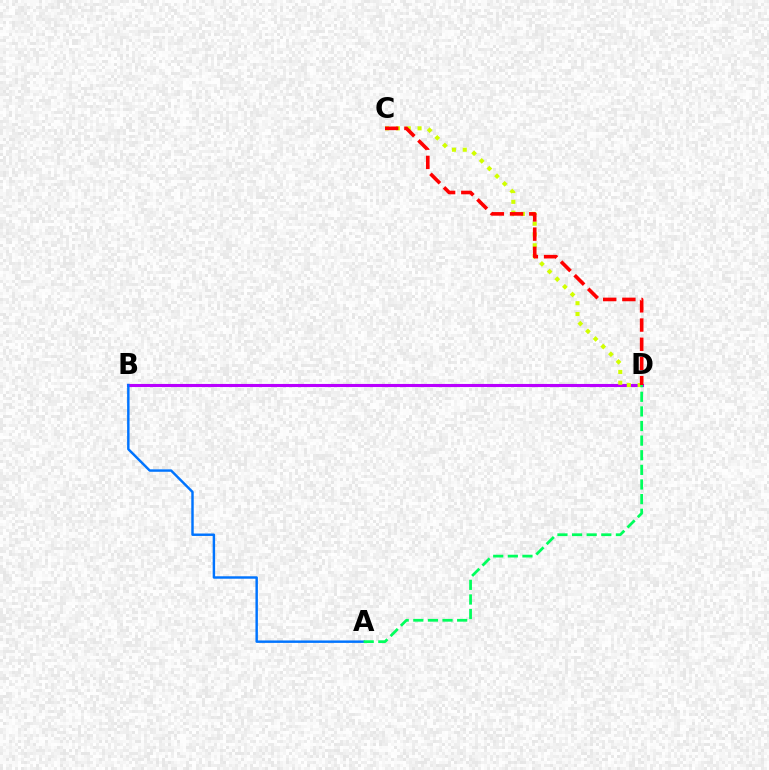{('B', 'D'): [{'color': '#b900ff', 'line_style': 'solid', 'thickness': 2.23}], ('A', 'B'): [{'color': '#0074ff', 'line_style': 'solid', 'thickness': 1.76}], ('C', 'D'): [{'color': '#d1ff00', 'line_style': 'dotted', 'thickness': 2.94}, {'color': '#ff0000', 'line_style': 'dashed', 'thickness': 2.61}], ('A', 'D'): [{'color': '#00ff5c', 'line_style': 'dashed', 'thickness': 1.99}]}